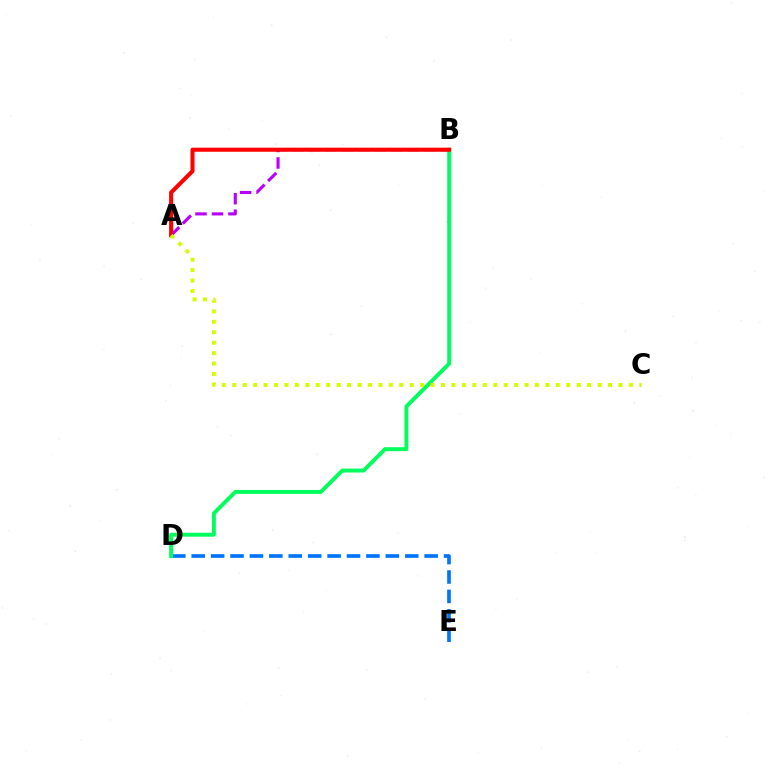{('A', 'B'): [{'color': '#b900ff', 'line_style': 'dashed', 'thickness': 2.24}, {'color': '#ff0000', 'line_style': 'solid', 'thickness': 2.93}], ('D', 'E'): [{'color': '#0074ff', 'line_style': 'dashed', 'thickness': 2.64}], ('B', 'D'): [{'color': '#00ff5c', 'line_style': 'solid', 'thickness': 2.82}], ('A', 'C'): [{'color': '#d1ff00', 'line_style': 'dotted', 'thickness': 2.84}]}